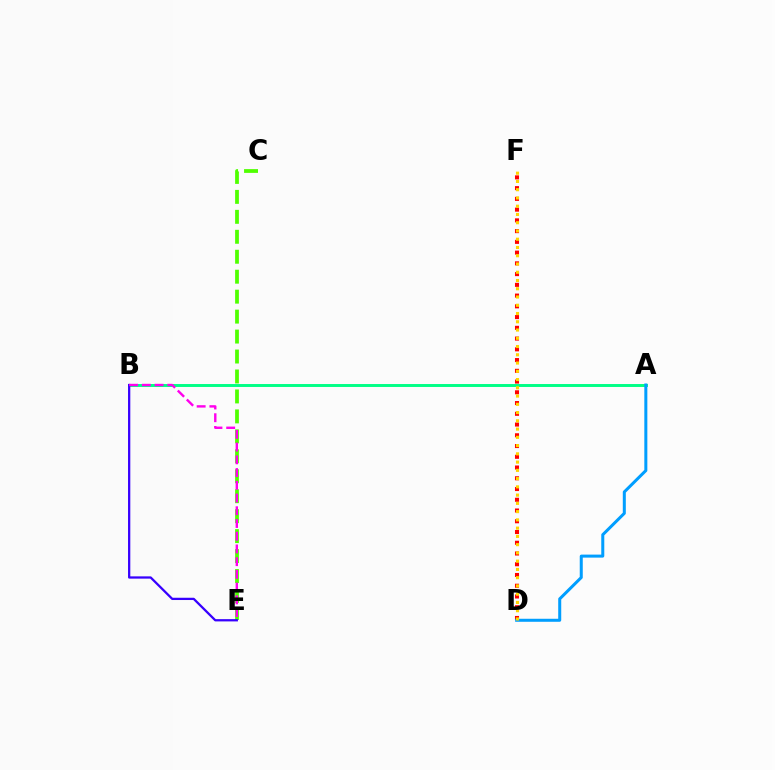{('D', 'F'): [{'color': '#ff0000', 'line_style': 'dotted', 'thickness': 2.92}, {'color': '#ffd500', 'line_style': 'dotted', 'thickness': 2.24}], ('A', 'B'): [{'color': '#00ff86', 'line_style': 'solid', 'thickness': 2.12}], ('A', 'D'): [{'color': '#009eff', 'line_style': 'solid', 'thickness': 2.17}], ('C', 'E'): [{'color': '#4fff00', 'line_style': 'dashed', 'thickness': 2.71}], ('B', 'E'): [{'color': '#3700ff', 'line_style': 'solid', 'thickness': 1.63}, {'color': '#ff00ed', 'line_style': 'dashed', 'thickness': 1.73}]}